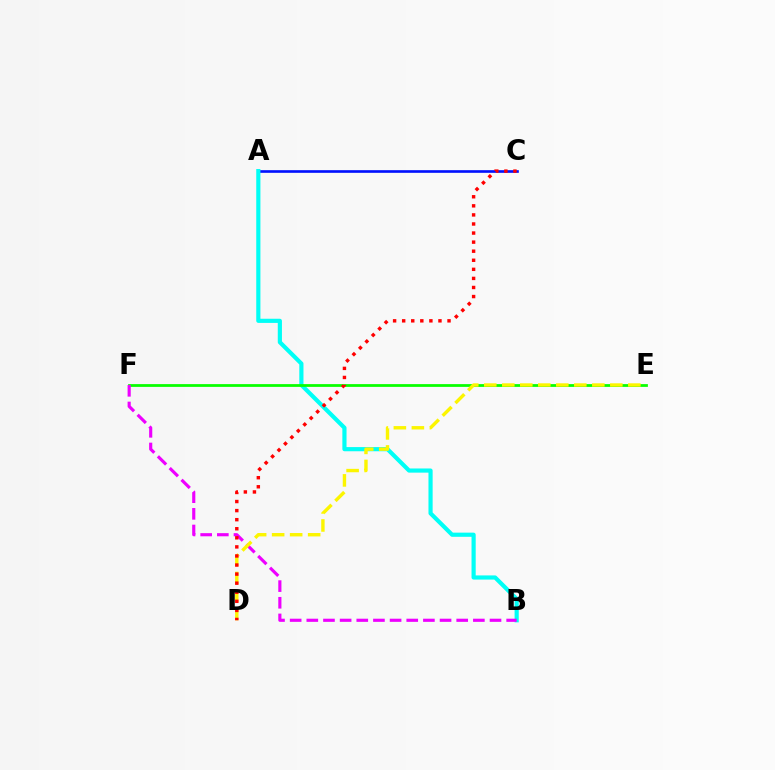{('A', 'C'): [{'color': '#0010ff', 'line_style': 'solid', 'thickness': 1.9}], ('A', 'B'): [{'color': '#00fff6', 'line_style': 'solid', 'thickness': 3.0}], ('E', 'F'): [{'color': '#08ff00', 'line_style': 'solid', 'thickness': 1.99}], ('B', 'F'): [{'color': '#ee00ff', 'line_style': 'dashed', 'thickness': 2.26}], ('D', 'E'): [{'color': '#fcf500', 'line_style': 'dashed', 'thickness': 2.45}], ('C', 'D'): [{'color': '#ff0000', 'line_style': 'dotted', 'thickness': 2.46}]}